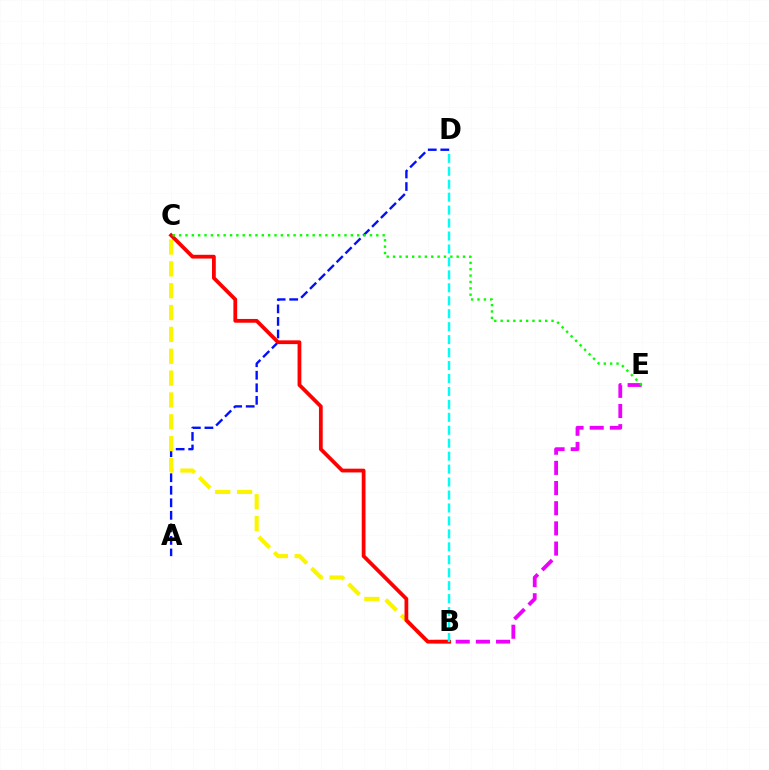{('B', 'E'): [{'color': '#ee00ff', 'line_style': 'dashed', 'thickness': 2.74}], ('A', 'D'): [{'color': '#0010ff', 'line_style': 'dashed', 'thickness': 1.7}], ('B', 'C'): [{'color': '#fcf500', 'line_style': 'dashed', 'thickness': 2.97}, {'color': '#ff0000', 'line_style': 'solid', 'thickness': 2.71}], ('C', 'E'): [{'color': '#08ff00', 'line_style': 'dotted', 'thickness': 1.73}], ('B', 'D'): [{'color': '#00fff6', 'line_style': 'dashed', 'thickness': 1.76}]}